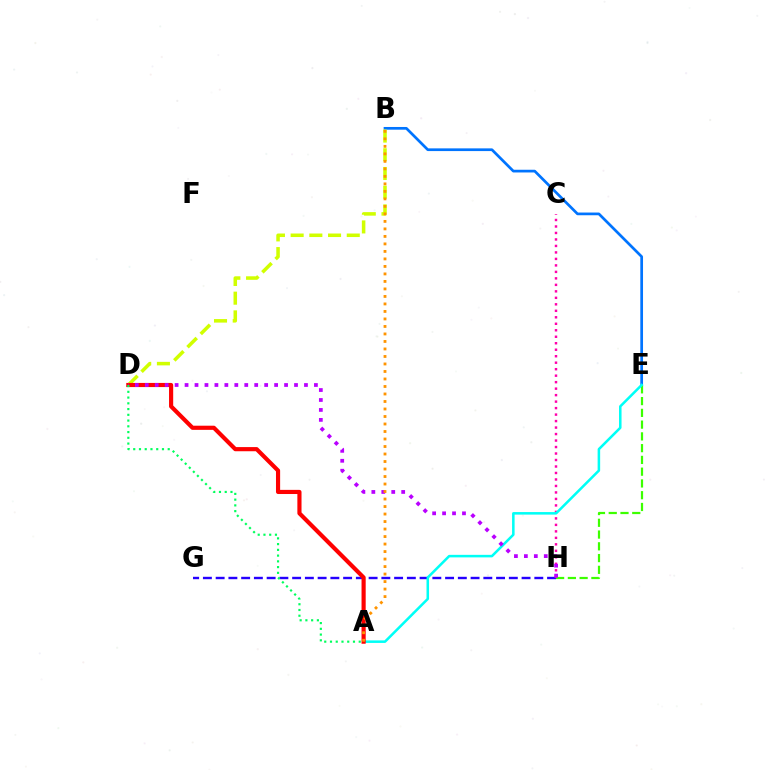{('B', 'E'): [{'color': '#0074ff', 'line_style': 'solid', 'thickness': 1.95}], ('E', 'H'): [{'color': '#3dff00', 'line_style': 'dashed', 'thickness': 1.6}], ('G', 'H'): [{'color': '#2500ff', 'line_style': 'dashed', 'thickness': 1.73}], ('C', 'H'): [{'color': '#ff00ac', 'line_style': 'dotted', 'thickness': 1.76}], ('A', 'E'): [{'color': '#00fff6', 'line_style': 'solid', 'thickness': 1.82}], ('B', 'D'): [{'color': '#d1ff00', 'line_style': 'dashed', 'thickness': 2.54}], ('A', 'D'): [{'color': '#ff0000', 'line_style': 'solid', 'thickness': 2.99}, {'color': '#00ff5c', 'line_style': 'dotted', 'thickness': 1.56}], ('D', 'H'): [{'color': '#b900ff', 'line_style': 'dotted', 'thickness': 2.7}], ('A', 'B'): [{'color': '#ff9400', 'line_style': 'dotted', 'thickness': 2.04}]}